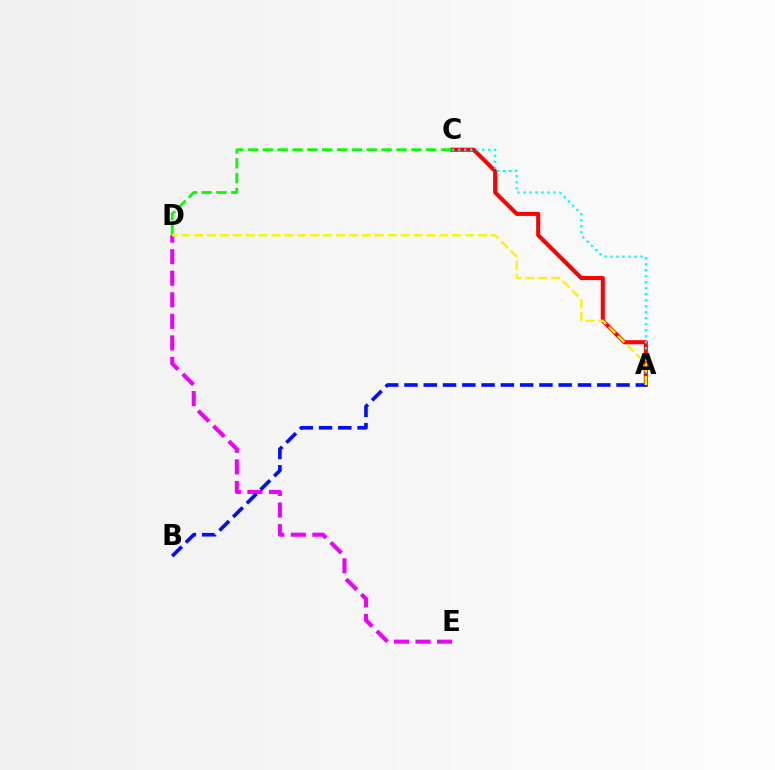{('A', 'C'): [{'color': '#ff0000', 'line_style': 'solid', 'thickness': 2.94}, {'color': '#00fff6', 'line_style': 'dotted', 'thickness': 1.63}], ('D', 'E'): [{'color': '#ee00ff', 'line_style': 'dashed', 'thickness': 2.93}], ('C', 'D'): [{'color': '#08ff00', 'line_style': 'dashed', 'thickness': 2.02}], ('A', 'B'): [{'color': '#0010ff', 'line_style': 'dashed', 'thickness': 2.62}], ('A', 'D'): [{'color': '#fcf500', 'line_style': 'dashed', 'thickness': 1.75}]}